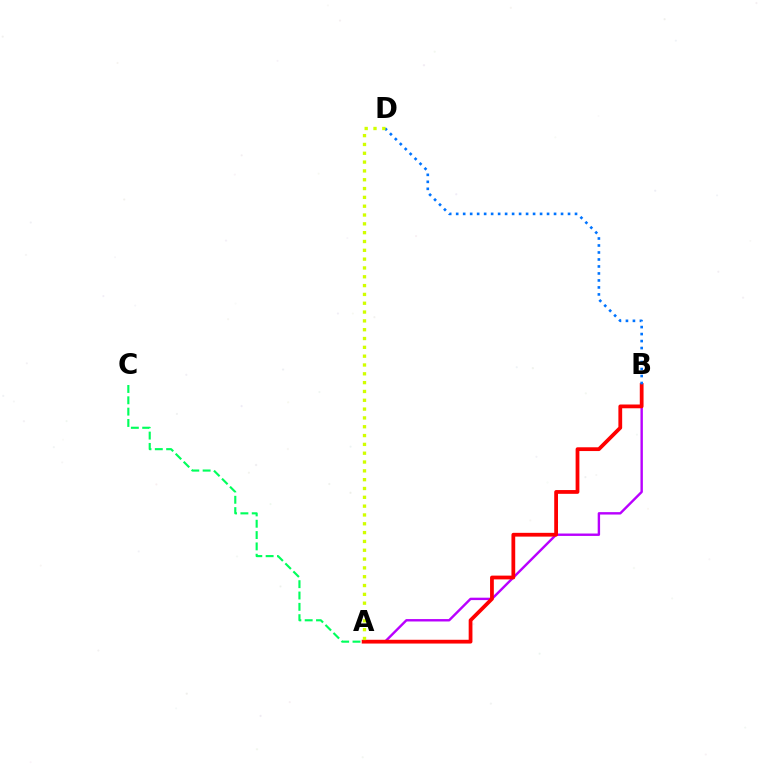{('A', 'B'): [{'color': '#b900ff', 'line_style': 'solid', 'thickness': 1.73}, {'color': '#ff0000', 'line_style': 'solid', 'thickness': 2.71}], ('B', 'D'): [{'color': '#0074ff', 'line_style': 'dotted', 'thickness': 1.9}], ('A', 'C'): [{'color': '#00ff5c', 'line_style': 'dashed', 'thickness': 1.54}], ('A', 'D'): [{'color': '#d1ff00', 'line_style': 'dotted', 'thickness': 2.4}]}